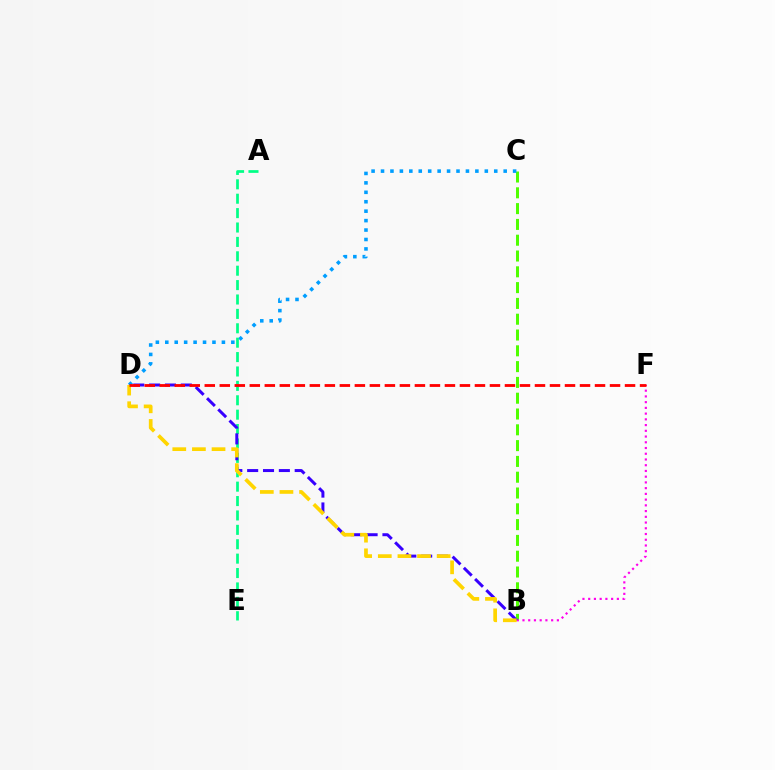{('B', 'C'): [{'color': '#4fff00', 'line_style': 'dashed', 'thickness': 2.15}], ('B', 'F'): [{'color': '#ff00ed', 'line_style': 'dotted', 'thickness': 1.56}], ('C', 'D'): [{'color': '#009eff', 'line_style': 'dotted', 'thickness': 2.56}], ('A', 'E'): [{'color': '#00ff86', 'line_style': 'dashed', 'thickness': 1.96}], ('B', 'D'): [{'color': '#3700ff', 'line_style': 'dashed', 'thickness': 2.15}, {'color': '#ffd500', 'line_style': 'dashed', 'thickness': 2.67}], ('D', 'F'): [{'color': '#ff0000', 'line_style': 'dashed', 'thickness': 2.04}]}